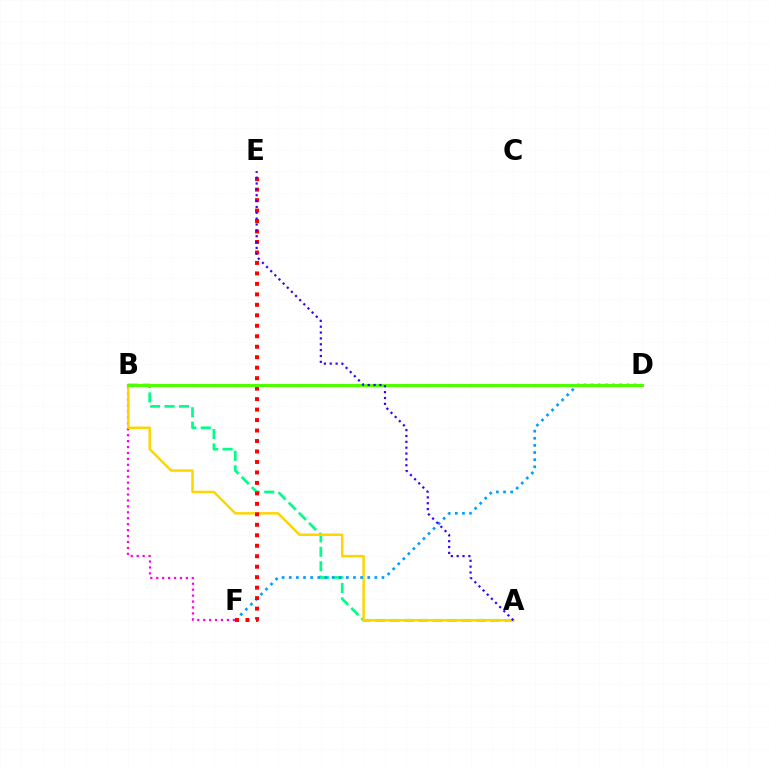{('B', 'F'): [{'color': '#ff00ed', 'line_style': 'dotted', 'thickness': 1.61}], ('A', 'B'): [{'color': '#00ff86', 'line_style': 'dashed', 'thickness': 1.96}, {'color': '#ffd500', 'line_style': 'solid', 'thickness': 1.78}], ('D', 'F'): [{'color': '#009eff', 'line_style': 'dotted', 'thickness': 1.94}], ('E', 'F'): [{'color': '#ff0000', 'line_style': 'dotted', 'thickness': 2.85}], ('B', 'D'): [{'color': '#4fff00', 'line_style': 'solid', 'thickness': 2.21}], ('A', 'E'): [{'color': '#3700ff', 'line_style': 'dotted', 'thickness': 1.59}]}